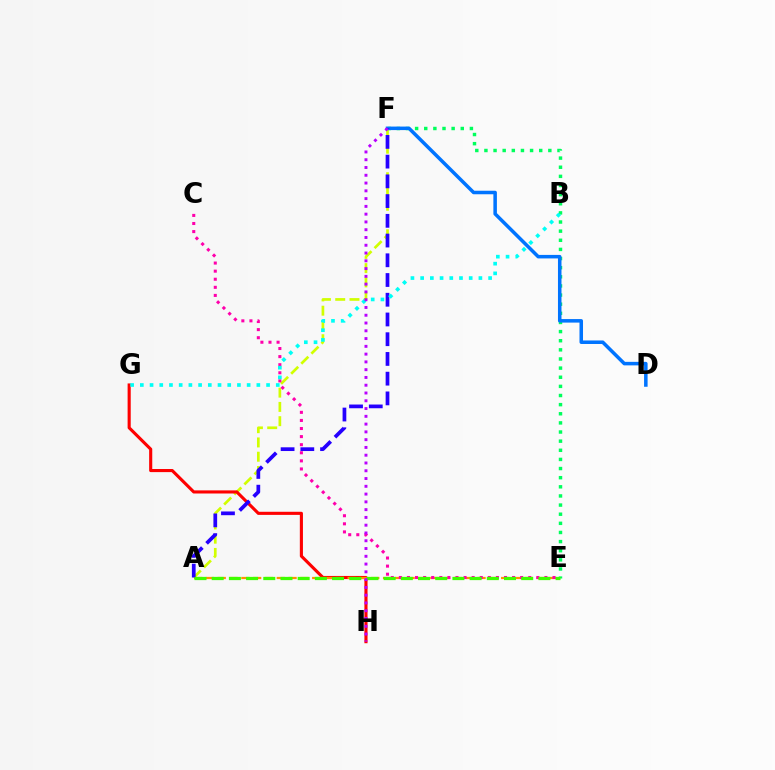{('A', 'F'): [{'color': '#d1ff00', 'line_style': 'dashed', 'thickness': 1.94}, {'color': '#2500ff', 'line_style': 'dashed', 'thickness': 2.68}], ('G', 'H'): [{'color': '#ff0000', 'line_style': 'solid', 'thickness': 2.24}], ('A', 'E'): [{'color': '#ff9400', 'line_style': 'dashed', 'thickness': 1.6}, {'color': '#3dff00', 'line_style': 'dashed', 'thickness': 2.34}], ('C', 'E'): [{'color': '#ff00ac', 'line_style': 'dotted', 'thickness': 2.2}], ('E', 'F'): [{'color': '#00ff5c', 'line_style': 'dotted', 'thickness': 2.48}], ('D', 'F'): [{'color': '#0074ff', 'line_style': 'solid', 'thickness': 2.54}], ('B', 'G'): [{'color': '#00fff6', 'line_style': 'dotted', 'thickness': 2.64}], ('F', 'H'): [{'color': '#b900ff', 'line_style': 'dotted', 'thickness': 2.11}]}